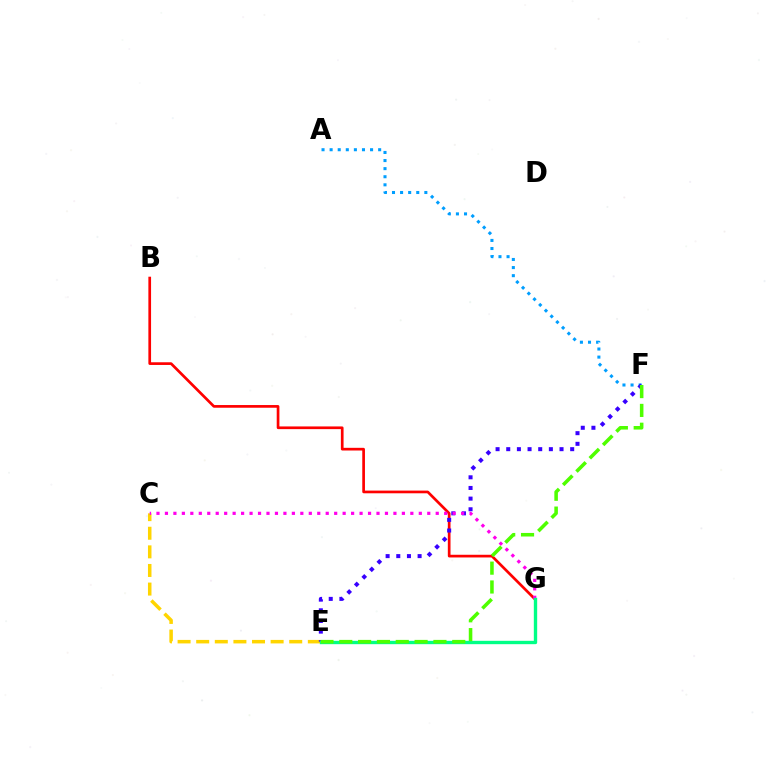{('C', 'E'): [{'color': '#ffd500', 'line_style': 'dashed', 'thickness': 2.53}], ('B', 'G'): [{'color': '#ff0000', 'line_style': 'solid', 'thickness': 1.94}], ('A', 'F'): [{'color': '#009eff', 'line_style': 'dotted', 'thickness': 2.2}], ('E', 'F'): [{'color': '#3700ff', 'line_style': 'dotted', 'thickness': 2.9}, {'color': '#4fff00', 'line_style': 'dashed', 'thickness': 2.56}], ('C', 'G'): [{'color': '#ff00ed', 'line_style': 'dotted', 'thickness': 2.3}], ('E', 'G'): [{'color': '#00ff86', 'line_style': 'solid', 'thickness': 2.42}]}